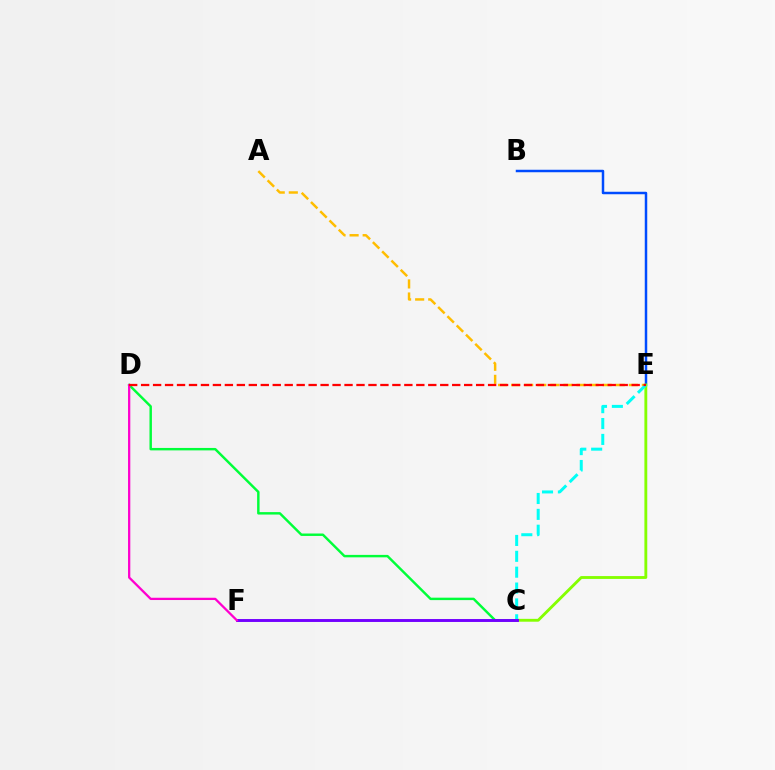{('A', 'E'): [{'color': '#ffbd00', 'line_style': 'dashed', 'thickness': 1.78}], ('C', 'D'): [{'color': '#00ff39', 'line_style': 'solid', 'thickness': 1.76}], ('B', 'E'): [{'color': '#004bff', 'line_style': 'solid', 'thickness': 1.79}], ('C', 'E'): [{'color': '#84ff00', 'line_style': 'solid', 'thickness': 2.06}, {'color': '#00fff6', 'line_style': 'dashed', 'thickness': 2.16}], ('C', 'F'): [{'color': '#7200ff', 'line_style': 'solid', 'thickness': 2.1}], ('D', 'F'): [{'color': '#ff00cf', 'line_style': 'solid', 'thickness': 1.64}], ('D', 'E'): [{'color': '#ff0000', 'line_style': 'dashed', 'thickness': 1.63}]}